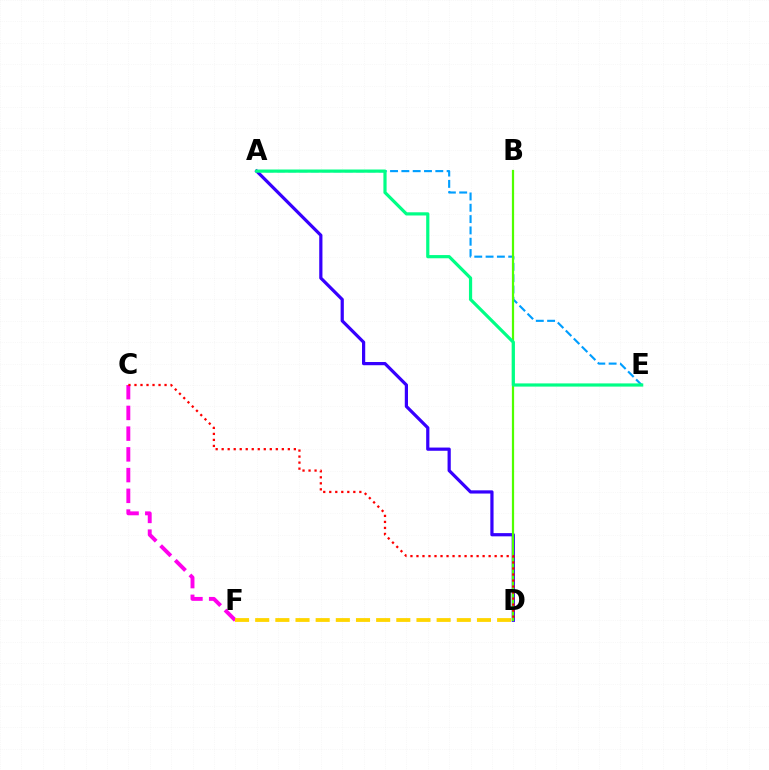{('A', 'E'): [{'color': '#009eff', 'line_style': 'dashed', 'thickness': 1.54}, {'color': '#00ff86', 'line_style': 'solid', 'thickness': 2.3}], ('C', 'F'): [{'color': '#ff00ed', 'line_style': 'dashed', 'thickness': 2.82}], ('A', 'D'): [{'color': '#3700ff', 'line_style': 'solid', 'thickness': 2.32}], ('B', 'D'): [{'color': '#4fff00', 'line_style': 'solid', 'thickness': 1.6}], ('C', 'D'): [{'color': '#ff0000', 'line_style': 'dotted', 'thickness': 1.63}], ('D', 'F'): [{'color': '#ffd500', 'line_style': 'dashed', 'thickness': 2.74}]}